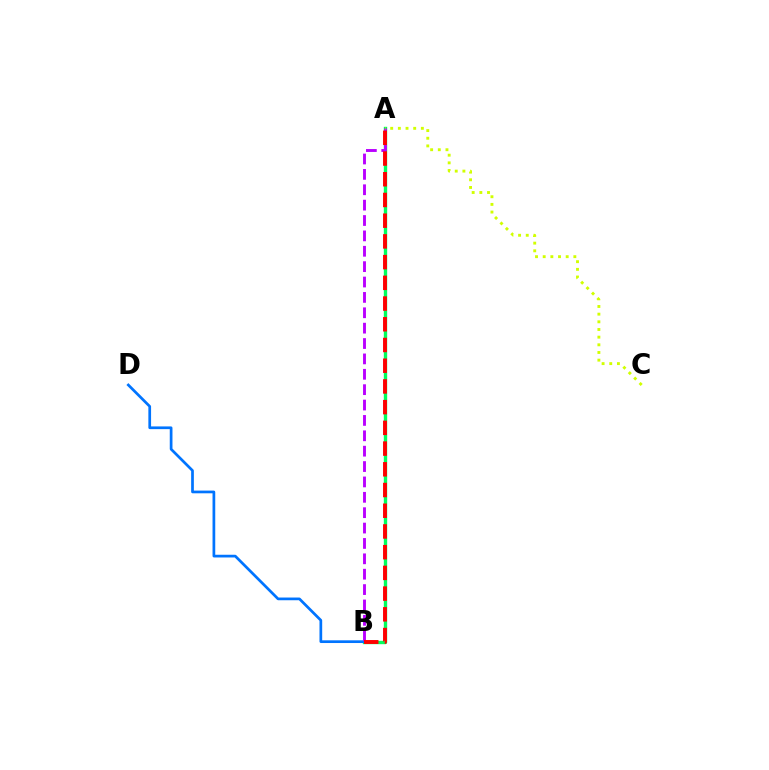{('A', 'B'): [{'color': '#00ff5c', 'line_style': 'solid', 'thickness': 2.42}, {'color': '#b900ff', 'line_style': 'dashed', 'thickness': 2.09}, {'color': '#ff0000', 'line_style': 'dashed', 'thickness': 2.81}], ('B', 'D'): [{'color': '#0074ff', 'line_style': 'solid', 'thickness': 1.95}], ('A', 'C'): [{'color': '#d1ff00', 'line_style': 'dotted', 'thickness': 2.08}]}